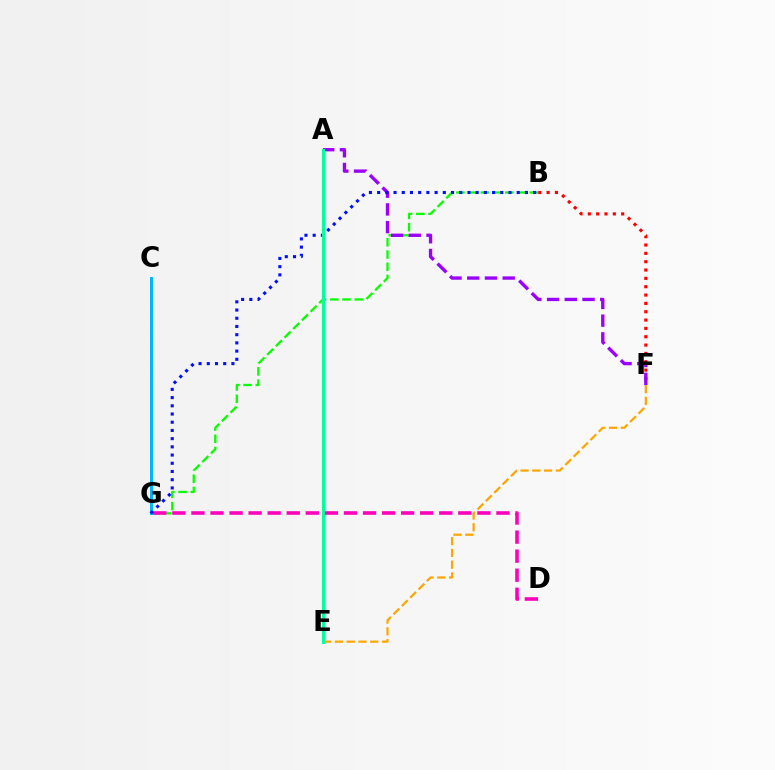{('B', 'G'): [{'color': '#08ff00', 'line_style': 'dashed', 'thickness': 1.66}, {'color': '#0010ff', 'line_style': 'dotted', 'thickness': 2.23}], ('B', 'F'): [{'color': '#ff0000', 'line_style': 'dotted', 'thickness': 2.27}], ('C', 'G'): [{'color': '#b3ff00', 'line_style': 'dashed', 'thickness': 2.07}, {'color': '#00b5ff', 'line_style': 'solid', 'thickness': 2.15}], ('E', 'F'): [{'color': '#ffa500', 'line_style': 'dashed', 'thickness': 1.6}], ('D', 'G'): [{'color': '#ff00bd', 'line_style': 'dashed', 'thickness': 2.59}], ('A', 'F'): [{'color': '#9b00ff', 'line_style': 'dashed', 'thickness': 2.41}], ('A', 'E'): [{'color': '#00ff9d', 'line_style': 'solid', 'thickness': 2.18}]}